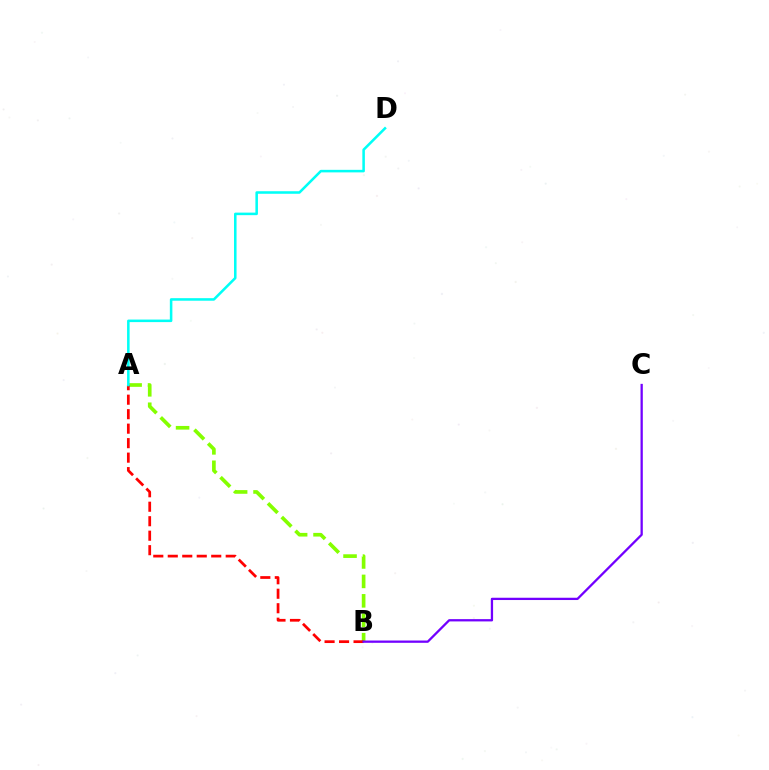{('A', 'B'): [{'color': '#84ff00', 'line_style': 'dashed', 'thickness': 2.64}, {'color': '#ff0000', 'line_style': 'dashed', 'thickness': 1.97}], ('B', 'C'): [{'color': '#7200ff', 'line_style': 'solid', 'thickness': 1.65}], ('A', 'D'): [{'color': '#00fff6', 'line_style': 'solid', 'thickness': 1.83}]}